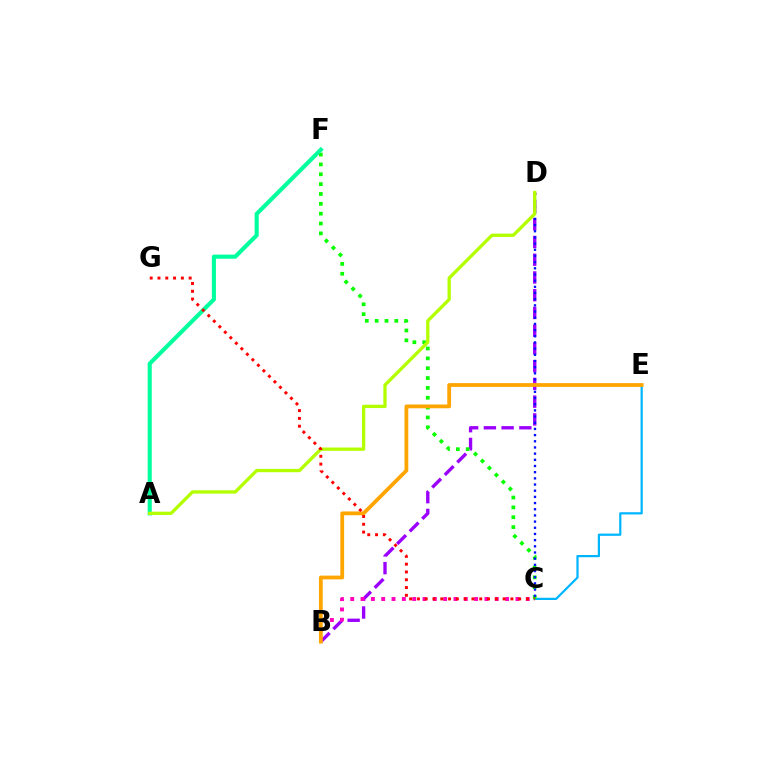{('C', 'E'): [{'color': '#00b5ff', 'line_style': 'solid', 'thickness': 1.6}], ('B', 'D'): [{'color': '#9b00ff', 'line_style': 'dashed', 'thickness': 2.41}], ('C', 'F'): [{'color': '#08ff00', 'line_style': 'dotted', 'thickness': 2.68}], ('B', 'C'): [{'color': '#ff00bd', 'line_style': 'dotted', 'thickness': 2.81}], ('C', 'D'): [{'color': '#0010ff', 'line_style': 'dotted', 'thickness': 1.68}], ('B', 'E'): [{'color': '#ffa500', 'line_style': 'solid', 'thickness': 2.72}], ('A', 'F'): [{'color': '#00ff9d', 'line_style': 'solid', 'thickness': 2.96}], ('A', 'D'): [{'color': '#b3ff00', 'line_style': 'solid', 'thickness': 2.38}], ('C', 'G'): [{'color': '#ff0000', 'line_style': 'dotted', 'thickness': 2.12}]}